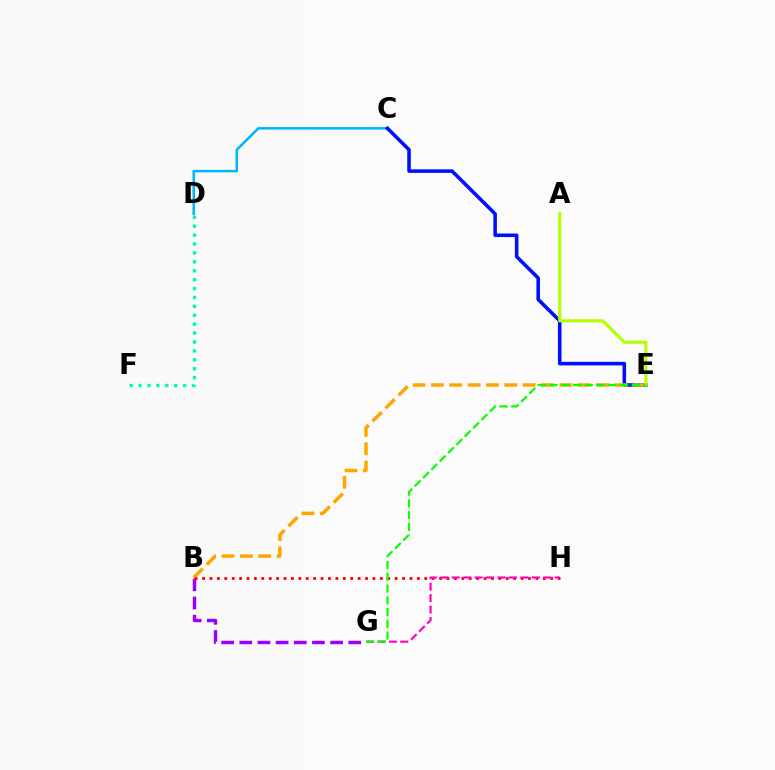{('C', 'D'): [{'color': '#00b5ff', 'line_style': 'solid', 'thickness': 1.83}], ('C', 'E'): [{'color': '#0010ff', 'line_style': 'solid', 'thickness': 2.57}], ('B', 'E'): [{'color': '#ffa500', 'line_style': 'dashed', 'thickness': 2.49}], ('B', 'G'): [{'color': '#9b00ff', 'line_style': 'dashed', 'thickness': 2.47}], ('B', 'H'): [{'color': '#ff0000', 'line_style': 'dotted', 'thickness': 2.01}], ('A', 'E'): [{'color': '#b3ff00', 'line_style': 'solid', 'thickness': 2.26}], ('G', 'H'): [{'color': '#ff00bd', 'line_style': 'dashed', 'thickness': 1.55}], ('E', 'G'): [{'color': '#08ff00', 'line_style': 'dashed', 'thickness': 1.6}], ('D', 'F'): [{'color': '#00ff9d', 'line_style': 'dotted', 'thickness': 2.42}]}